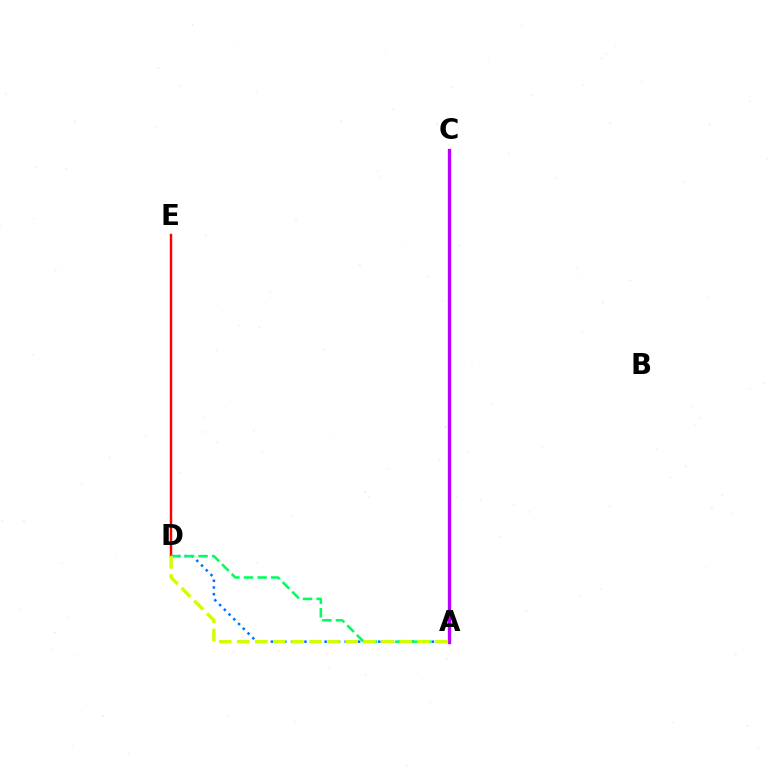{('A', 'C'): [{'color': '#b900ff', 'line_style': 'solid', 'thickness': 2.4}], ('D', 'E'): [{'color': '#ff0000', 'line_style': 'solid', 'thickness': 1.75}], ('A', 'D'): [{'color': '#0074ff', 'line_style': 'dotted', 'thickness': 1.82}, {'color': '#00ff5c', 'line_style': 'dashed', 'thickness': 1.85}, {'color': '#d1ff00', 'line_style': 'dashed', 'thickness': 2.45}]}